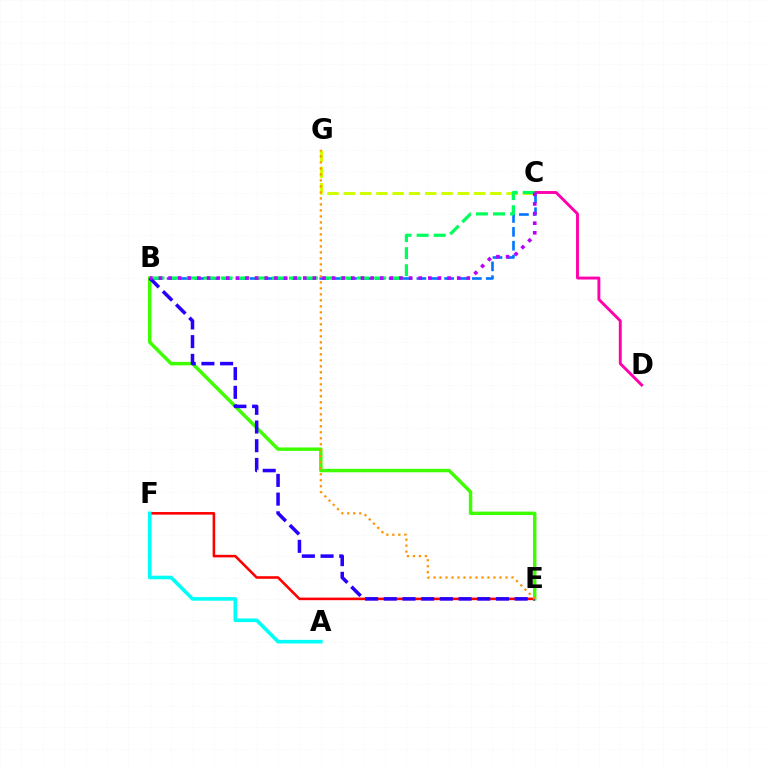{('C', 'G'): [{'color': '#d1ff00', 'line_style': 'dashed', 'thickness': 2.21}], ('C', 'D'): [{'color': '#ff00ac', 'line_style': 'solid', 'thickness': 2.09}], ('E', 'F'): [{'color': '#ff0000', 'line_style': 'solid', 'thickness': 1.86}], ('A', 'F'): [{'color': '#00fff6', 'line_style': 'solid', 'thickness': 2.6}], ('B', 'C'): [{'color': '#0074ff', 'line_style': 'dashed', 'thickness': 1.89}, {'color': '#00ff5c', 'line_style': 'dashed', 'thickness': 2.32}, {'color': '#b900ff', 'line_style': 'dotted', 'thickness': 2.61}], ('B', 'E'): [{'color': '#3dff00', 'line_style': 'solid', 'thickness': 2.48}, {'color': '#2500ff', 'line_style': 'dashed', 'thickness': 2.54}], ('E', 'G'): [{'color': '#ff9400', 'line_style': 'dotted', 'thickness': 1.63}]}